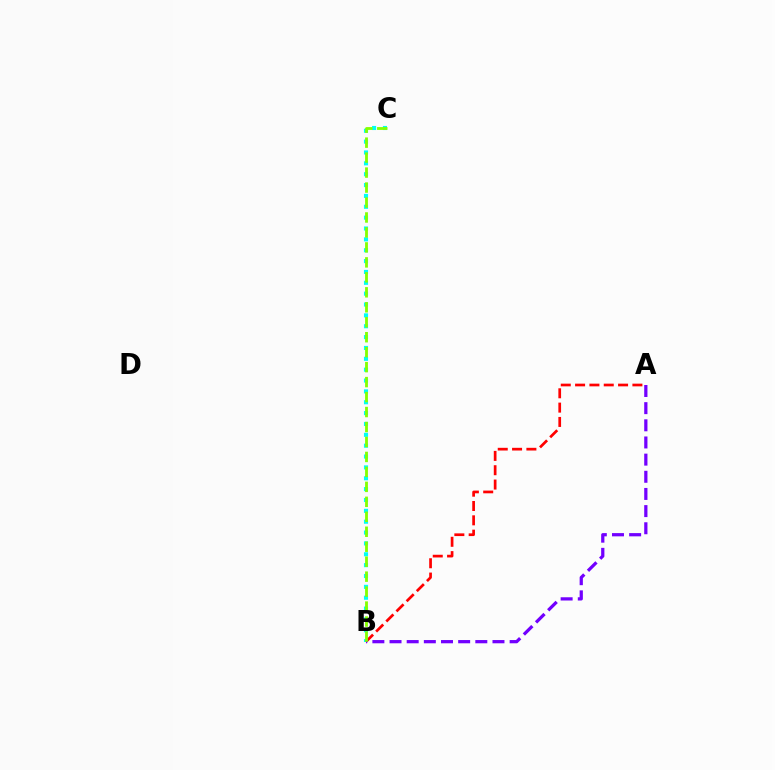{('B', 'C'): [{'color': '#00fff6', 'line_style': 'dotted', 'thickness': 2.95}, {'color': '#84ff00', 'line_style': 'dashed', 'thickness': 2.03}], ('A', 'B'): [{'color': '#ff0000', 'line_style': 'dashed', 'thickness': 1.95}, {'color': '#7200ff', 'line_style': 'dashed', 'thickness': 2.33}]}